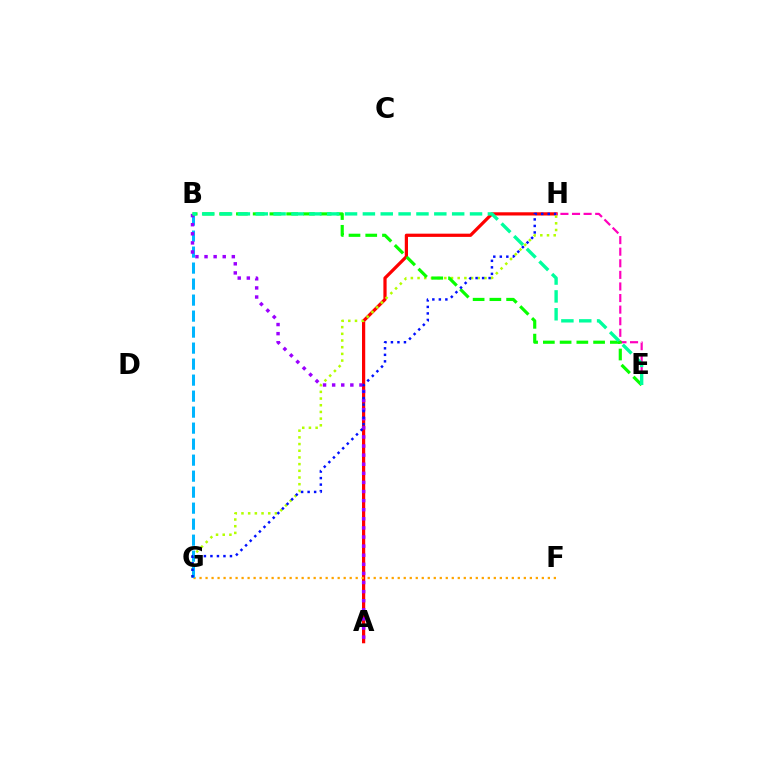{('A', 'H'): [{'color': '#ff0000', 'line_style': 'solid', 'thickness': 2.32}], ('G', 'H'): [{'color': '#b3ff00', 'line_style': 'dotted', 'thickness': 1.82}, {'color': '#0010ff', 'line_style': 'dotted', 'thickness': 1.77}], ('F', 'G'): [{'color': '#ffa500', 'line_style': 'dotted', 'thickness': 1.63}], ('B', 'G'): [{'color': '#00b5ff', 'line_style': 'dashed', 'thickness': 2.17}], ('A', 'B'): [{'color': '#9b00ff', 'line_style': 'dotted', 'thickness': 2.47}], ('E', 'H'): [{'color': '#ff00bd', 'line_style': 'dashed', 'thickness': 1.57}], ('B', 'E'): [{'color': '#08ff00', 'line_style': 'dashed', 'thickness': 2.27}, {'color': '#00ff9d', 'line_style': 'dashed', 'thickness': 2.43}]}